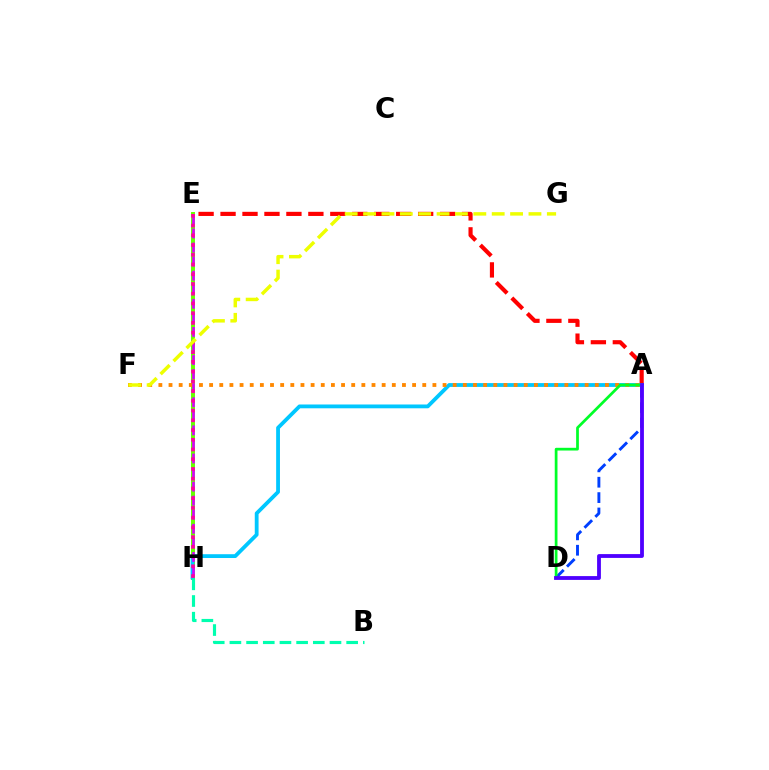{('A', 'E'): [{'color': '#ff0000', 'line_style': 'dashed', 'thickness': 2.98}], ('A', 'D'): [{'color': '#003fff', 'line_style': 'dashed', 'thickness': 2.09}, {'color': '#00ff27', 'line_style': 'solid', 'thickness': 1.97}, {'color': '#4f00ff', 'line_style': 'solid', 'thickness': 2.75}], ('E', 'H'): [{'color': '#66ff00', 'line_style': 'solid', 'thickness': 2.85}, {'color': '#d600ff', 'line_style': 'dashed', 'thickness': 1.91}, {'color': '#ff00a0', 'line_style': 'dotted', 'thickness': 2.65}], ('A', 'H'): [{'color': '#00c7ff', 'line_style': 'solid', 'thickness': 2.74}], ('A', 'F'): [{'color': '#ff8800', 'line_style': 'dotted', 'thickness': 2.76}], ('B', 'H'): [{'color': '#00ffaf', 'line_style': 'dashed', 'thickness': 2.27}], ('F', 'G'): [{'color': '#eeff00', 'line_style': 'dashed', 'thickness': 2.5}]}